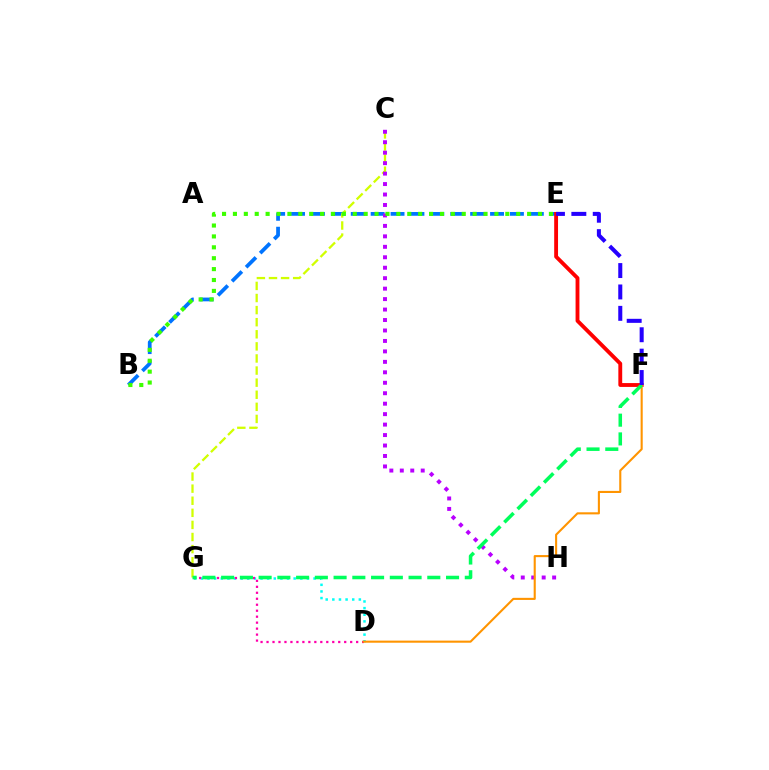{('D', 'G'): [{'color': '#00fff6', 'line_style': 'dotted', 'thickness': 1.8}, {'color': '#ff00ac', 'line_style': 'dotted', 'thickness': 1.62}], ('B', 'E'): [{'color': '#0074ff', 'line_style': 'dashed', 'thickness': 2.7}, {'color': '#3dff00', 'line_style': 'dotted', 'thickness': 2.96}], ('E', 'F'): [{'color': '#ff0000', 'line_style': 'solid', 'thickness': 2.77}, {'color': '#2500ff', 'line_style': 'dashed', 'thickness': 2.91}], ('C', 'G'): [{'color': '#d1ff00', 'line_style': 'dashed', 'thickness': 1.64}], ('C', 'H'): [{'color': '#b900ff', 'line_style': 'dotted', 'thickness': 2.84}], ('D', 'F'): [{'color': '#ff9400', 'line_style': 'solid', 'thickness': 1.51}], ('F', 'G'): [{'color': '#00ff5c', 'line_style': 'dashed', 'thickness': 2.55}]}